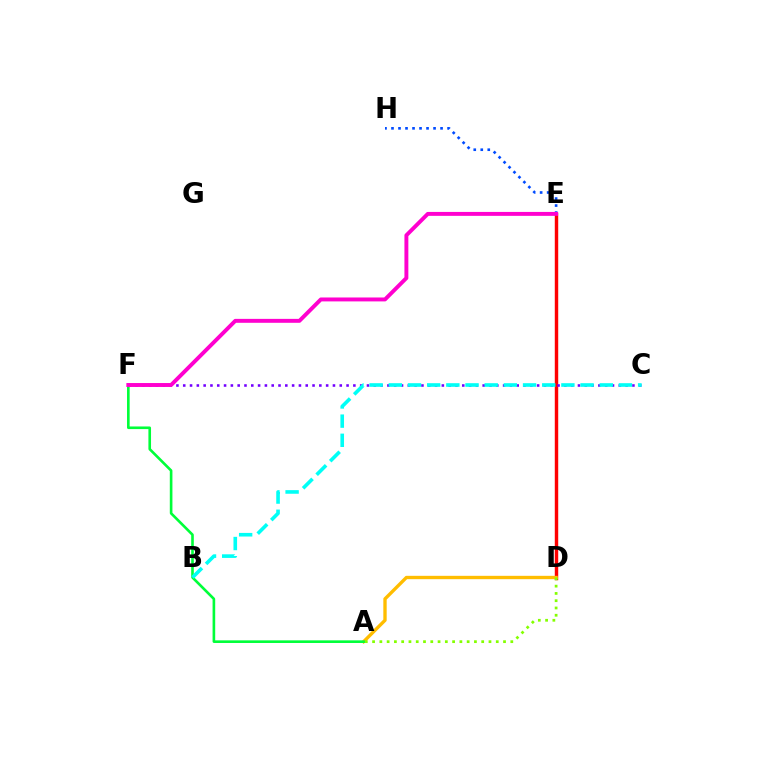{('E', 'H'): [{'color': '#004bff', 'line_style': 'dotted', 'thickness': 1.9}], ('D', 'E'): [{'color': '#ff0000', 'line_style': 'solid', 'thickness': 2.47}], ('A', 'D'): [{'color': '#ffbd00', 'line_style': 'solid', 'thickness': 2.41}, {'color': '#84ff00', 'line_style': 'dotted', 'thickness': 1.98}], ('C', 'F'): [{'color': '#7200ff', 'line_style': 'dotted', 'thickness': 1.85}], ('A', 'F'): [{'color': '#00ff39', 'line_style': 'solid', 'thickness': 1.89}], ('E', 'F'): [{'color': '#ff00cf', 'line_style': 'solid', 'thickness': 2.83}], ('B', 'C'): [{'color': '#00fff6', 'line_style': 'dashed', 'thickness': 2.6}]}